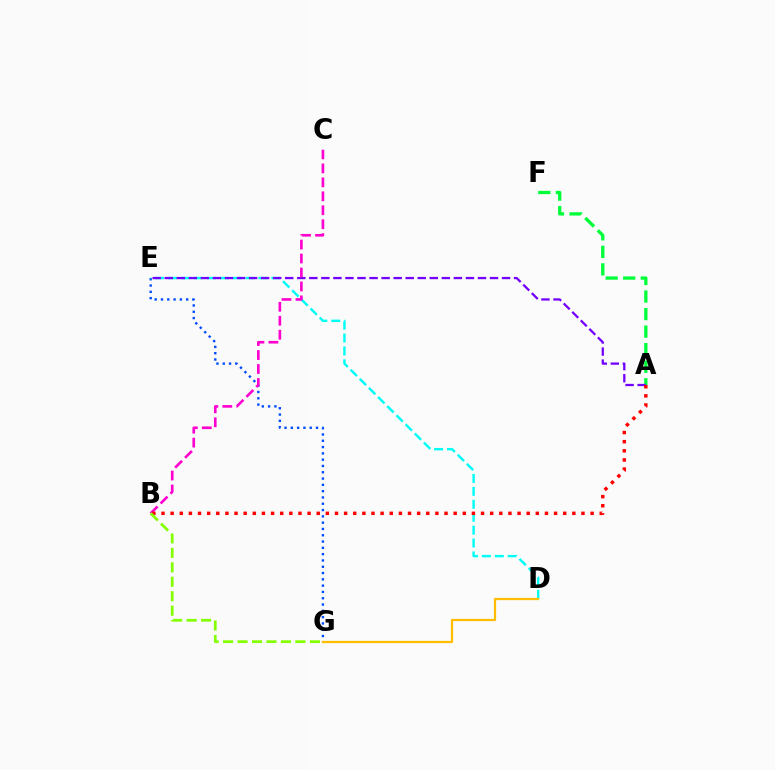{('E', 'G'): [{'color': '#004bff', 'line_style': 'dotted', 'thickness': 1.71}], ('A', 'F'): [{'color': '#00ff39', 'line_style': 'dashed', 'thickness': 2.38}], ('D', 'E'): [{'color': '#00fff6', 'line_style': 'dashed', 'thickness': 1.76}], ('A', 'E'): [{'color': '#7200ff', 'line_style': 'dashed', 'thickness': 1.64}], ('B', 'C'): [{'color': '#ff00cf', 'line_style': 'dashed', 'thickness': 1.9}], ('A', 'B'): [{'color': '#ff0000', 'line_style': 'dotted', 'thickness': 2.48}], ('B', 'G'): [{'color': '#84ff00', 'line_style': 'dashed', 'thickness': 1.97}], ('D', 'G'): [{'color': '#ffbd00', 'line_style': 'solid', 'thickness': 1.61}]}